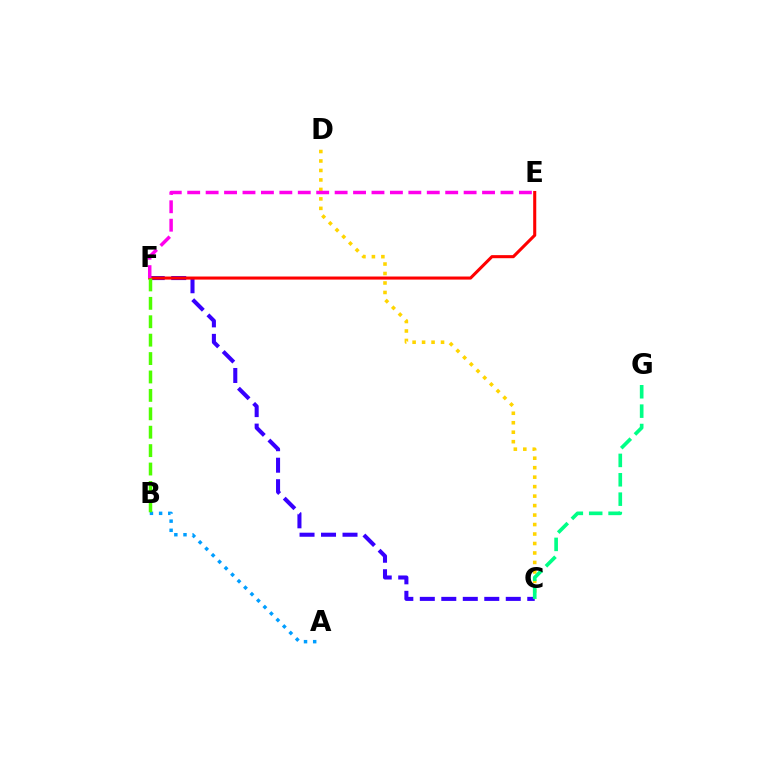{('C', 'F'): [{'color': '#3700ff', 'line_style': 'dashed', 'thickness': 2.92}], ('E', 'F'): [{'color': '#ff0000', 'line_style': 'solid', 'thickness': 2.21}, {'color': '#ff00ed', 'line_style': 'dashed', 'thickness': 2.5}], ('C', 'D'): [{'color': '#ffd500', 'line_style': 'dotted', 'thickness': 2.57}], ('A', 'B'): [{'color': '#009eff', 'line_style': 'dotted', 'thickness': 2.49}], ('B', 'F'): [{'color': '#4fff00', 'line_style': 'dashed', 'thickness': 2.5}], ('C', 'G'): [{'color': '#00ff86', 'line_style': 'dashed', 'thickness': 2.63}]}